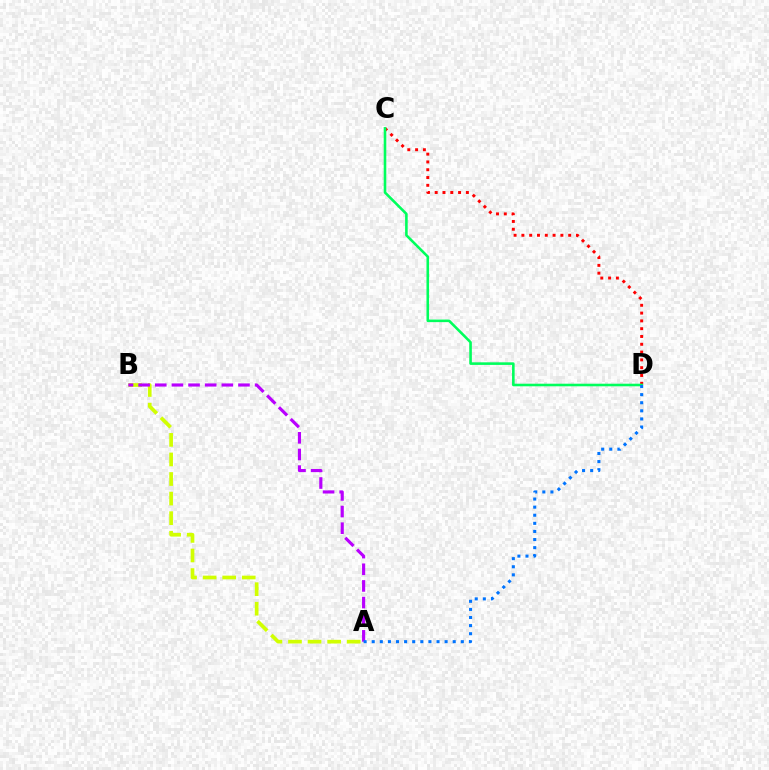{('A', 'B'): [{'color': '#d1ff00', 'line_style': 'dashed', 'thickness': 2.66}, {'color': '#b900ff', 'line_style': 'dashed', 'thickness': 2.26}], ('C', 'D'): [{'color': '#ff0000', 'line_style': 'dotted', 'thickness': 2.12}, {'color': '#00ff5c', 'line_style': 'solid', 'thickness': 1.86}], ('A', 'D'): [{'color': '#0074ff', 'line_style': 'dotted', 'thickness': 2.2}]}